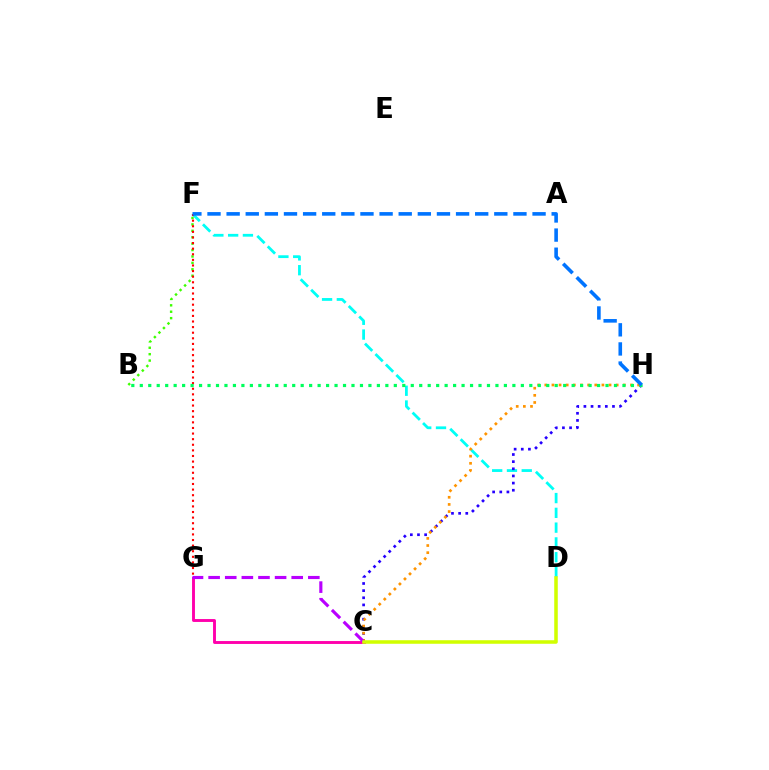{('B', 'F'): [{'color': '#3dff00', 'line_style': 'dotted', 'thickness': 1.74}], ('D', 'F'): [{'color': '#00fff6', 'line_style': 'dashed', 'thickness': 2.01}], ('F', 'G'): [{'color': '#ff0000', 'line_style': 'dotted', 'thickness': 1.52}], ('C', 'H'): [{'color': '#2500ff', 'line_style': 'dotted', 'thickness': 1.94}, {'color': '#ff9400', 'line_style': 'dotted', 'thickness': 1.94}], ('B', 'H'): [{'color': '#00ff5c', 'line_style': 'dotted', 'thickness': 2.3}], ('C', 'G'): [{'color': '#ff00ac', 'line_style': 'solid', 'thickness': 2.09}, {'color': '#b900ff', 'line_style': 'dashed', 'thickness': 2.26}], ('F', 'H'): [{'color': '#0074ff', 'line_style': 'dashed', 'thickness': 2.6}], ('C', 'D'): [{'color': '#d1ff00', 'line_style': 'solid', 'thickness': 2.55}]}